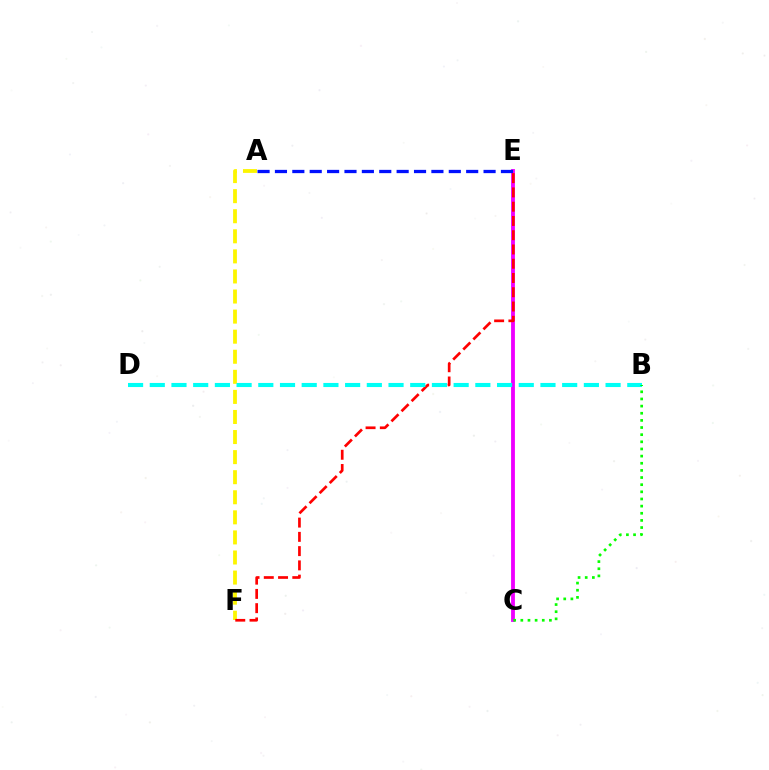{('C', 'E'): [{'color': '#ee00ff', 'line_style': 'solid', 'thickness': 2.76}], ('A', 'E'): [{'color': '#0010ff', 'line_style': 'dashed', 'thickness': 2.36}], ('A', 'F'): [{'color': '#fcf500', 'line_style': 'dashed', 'thickness': 2.73}], ('E', 'F'): [{'color': '#ff0000', 'line_style': 'dashed', 'thickness': 1.94}], ('B', 'D'): [{'color': '#00fff6', 'line_style': 'dashed', 'thickness': 2.95}], ('B', 'C'): [{'color': '#08ff00', 'line_style': 'dotted', 'thickness': 1.94}]}